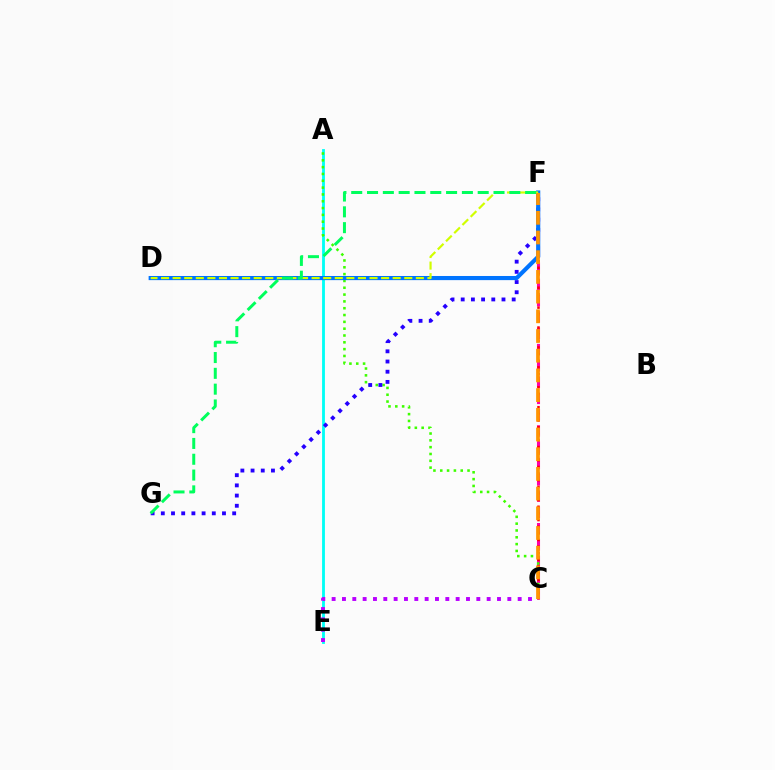{('A', 'E'): [{'color': '#00fff6', 'line_style': 'solid', 'thickness': 2.04}], ('C', 'F'): [{'color': '#ff00ac', 'line_style': 'dashed', 'thickness': 2.21}, {'color': '#ff0000', 'line_style': 'dotted', 'thickness': 1.8}, {'color': '#ff9400', 'line_style': 'dashed', 'thickness': 2.68}], ('C', 'E'): [{'color': '#b900ff', 'line_style': 'dotted', 'thickness': 2.81}], ('A', 'C'): [{'color': '#3dff00', 'line_style': 'dotted', 'thickness': 1.85}], ('F', 'G'): [{'color': '#2500ff', 'line_style': 'dotted', 'thickness': 2.77}, {'color': '#00ff5c', 'line_style': 'dashed', 'thickness': 2.15}], ('D', 'F'): [{'color': '#0074ff', 'line_style': 'solid', 'thickness': 2.98}, {'color': '#d1ff00', 'line_style': 'dashed', 'thickness': 1.57}]}